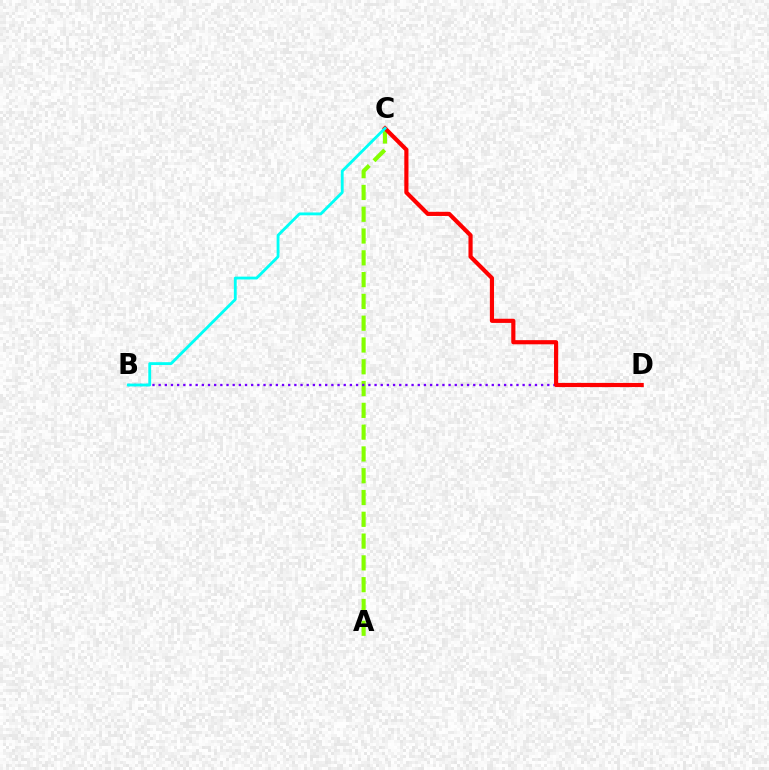{('A', 'C'): [{'color': '#84ff00', 'line_style': 'dashed', 'thickness': 2.96}], ('B', 'D'): [{'color': '#7200ff', 'line_style': 'dotted', 'thickness': 1.68}], ('C', 'D'): [{'color': '#ff0000', 'line_style': 'solid', 'thickness': 2.99}], ('B', 'C'): [{'color': '#00fff6', 'line_style': 'solid', 'thickness': 2.05}]}